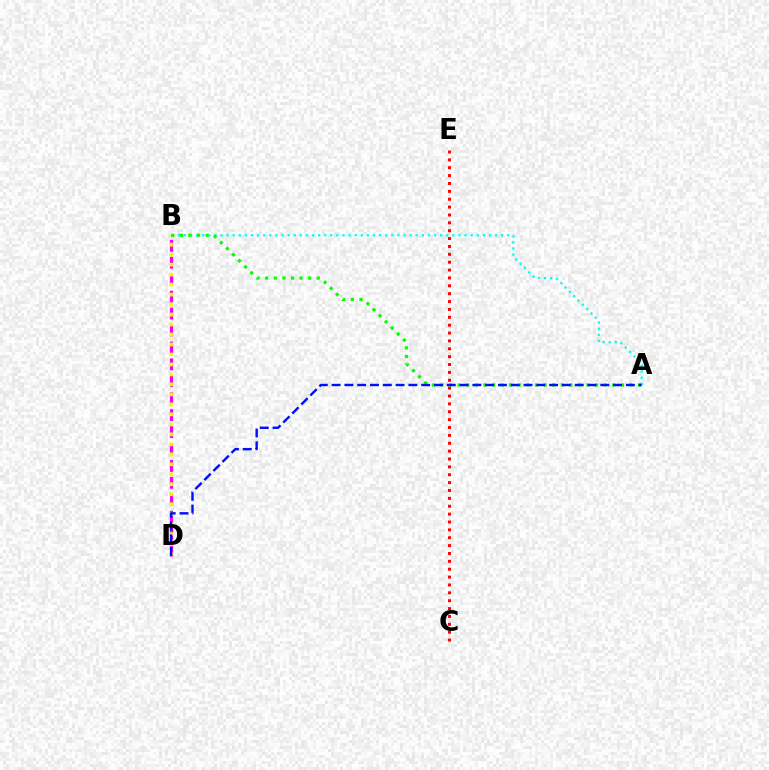{('B', 'D'): [{'color': '#ee00ff', 'line_style': 'dashed', 'thickness': 2.3}, {'color': '#fcf500', 'line_style': 'dotted', 'thickness': 2.71}], ('A', 'B'): [{'color': '#00fff6', 'line_style': 'dotted', 'thickness': 1.66}, {'color': '#08ff00', 'line_style': 'dotted', 'thickness': 2.33}], ('C', 'E'): [{'color': '#ff0000', 'line_style': 'dotted', 'thickness': 2.14}], ('A', 'D'): [{'color': '#0010ff', 'line_style': 'dashed', 'thickness': 1.74}]}